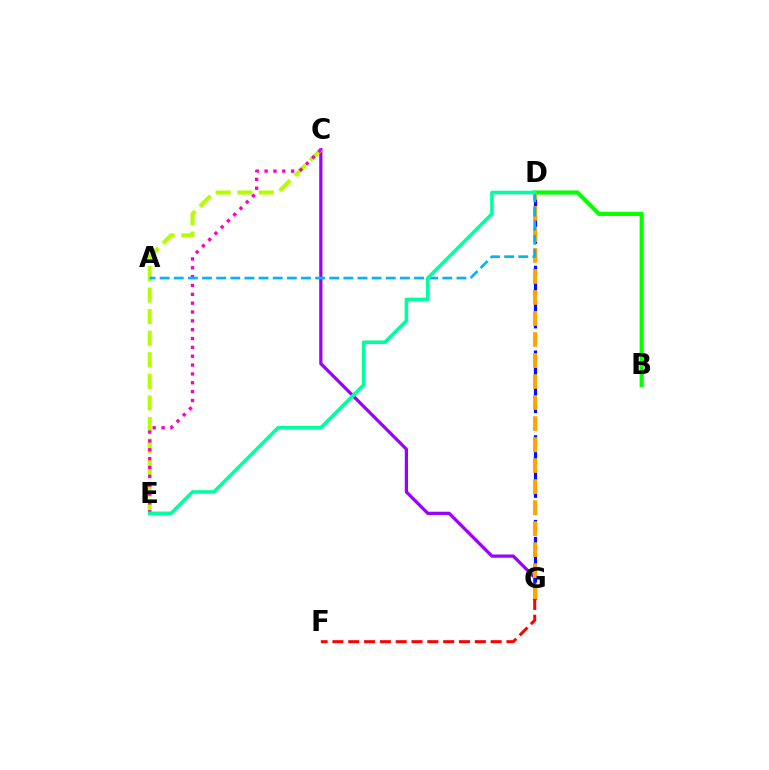{('C', 'G'): [{'color': '#9b00ff', 'line_style': 'solid', 'thickness': 2.33}], ('D', 'G'): [{'color': '#0010ff', 'line_style': 'dashed', 'thickness': 2.3}, {'color': '#ffa500', 'line_style': 'dashed', 'thickness': 2.85}], ('B', 'D'): [{'color': '#08ff00', 'line_style': 'solid', 'thickness': 2.99}], ('C', 'E'): [{'color': '#b3ff00', 'line_style': 'dashed', 'thickness': 2.93}, {'color': '#ff00bd', 'line_style': 'dotted', 'thickness': 2.4}], ('F', 'G'): [{'color': '#ff0000', 'line_style': 'dashed', 'thickness': 2.15}], ('A', 'D'): [{'color': '#00b5ff', 'line_style': 'dashed', 'thickness': 1.92}], ('D', 'E'): [{'color': '#00ff9d', 'line_style': 'solid', 'thickness': 2.59}]}